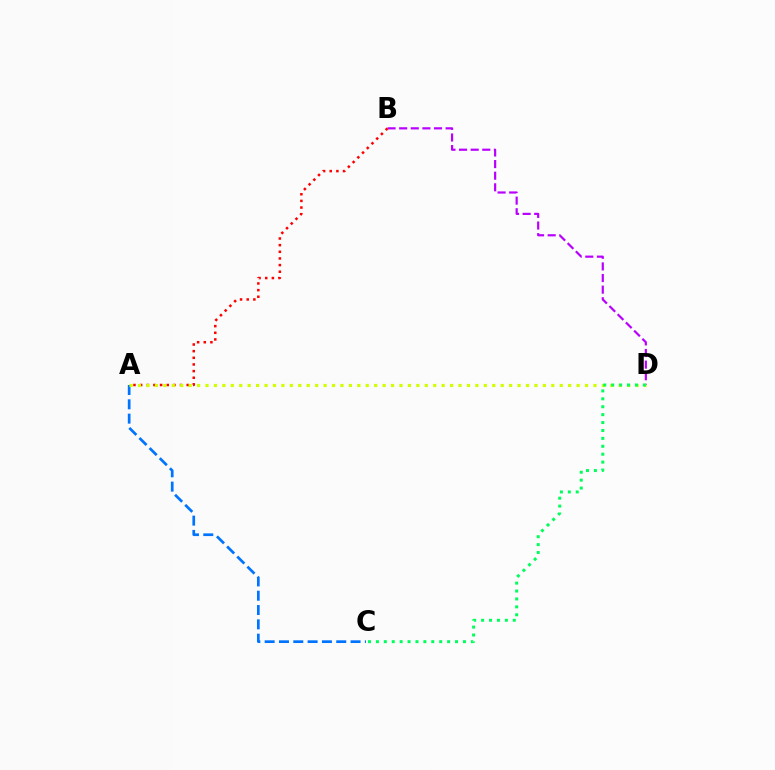{('A', 'C'): [{'color': '#0074ff', 'line_style': 'dashed', 'thickness': 1.95}], ('B', 'D'): [{'color': '#b900ff', 'line_style': 'dashed', 'thickness': 1.58}], ('A', 'B'): [{'color': '#ff0000', 'line_style': 'dotted', 'thickness': 1.81}], ('A', 'D'): [{'color': '#d1ff00', 'line_style': 'dotted', 'thickness': 2.29}], ('C', 'D'): [{'color': '#00ff5c', 'line_style': 'dotted', 'thickness': 2.15}]}